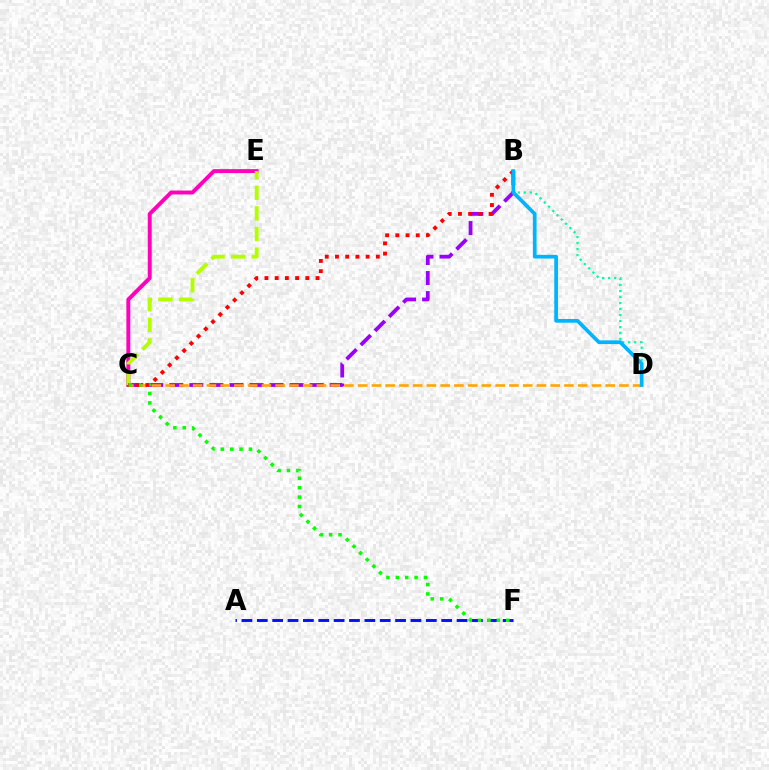{('A', 'F'): [{'color': '#0010ff', 'line_style': 'dashed', 'thickness': 2.09}], ('B', 'D'): [{'color': '#00ff9d', 'line_style': 'dotted', 'thickness': 1.63}, {'color': '#00b5ff', 'line_style': 'solid', 'thickness': 2.67}], ('B', 'C'): [{'color': '#9b00ff', 'line_style': 'dashed', 'thickness': 2.72}, {'color': '#ff0000', 'line_style': 'dotted', 'thickness': 2.78}], ('C', 'E'): [{'color': '#ff00bd', 'line_style': 'solid', 'thickness': 2.83}, {'color': '#b3ff00', 'line_style': 'dashed', 'thickness': 2.8}], ('C', 'D'): [{'color': '#ffa500', 'line_style': 'dashed', 'thickness': 1.87}], ('C', 'F'): [{'color': '#08ff00', 'line_style': 'dotted', 'thickness': 2.55}]}